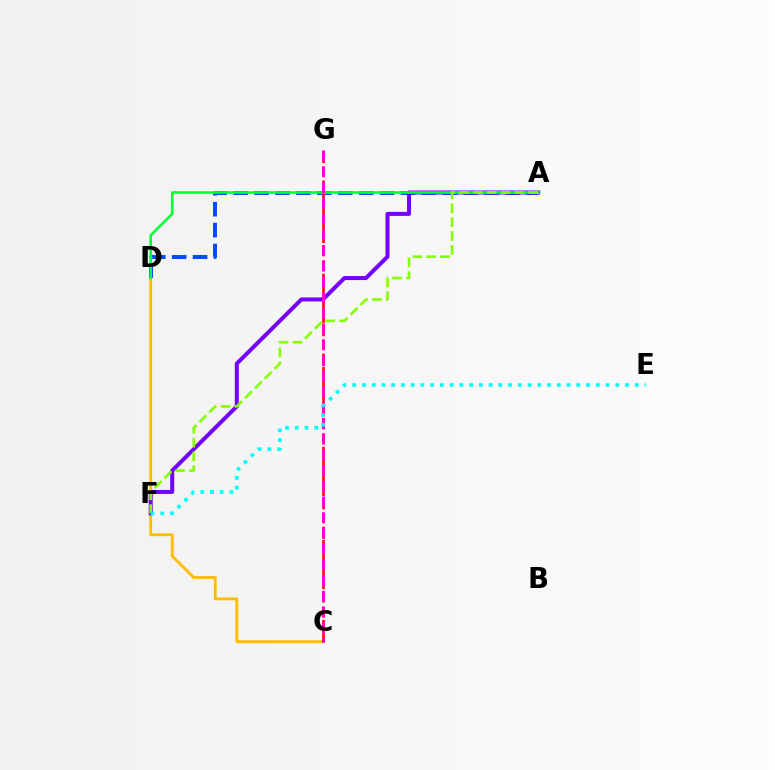{('C', 'D'): [{'color': '#ffbd00', 'line_style': 'solid', 'thickness': 2.07}], ('A', 'D'): [{'color': '#004bff', 'line_style': 'dashed', 'thickness': 2.84}, {'color': '#00ff39', 'line_style': 'solid', 'thickness': 1.86}], ('A', 'F'): [{'color': '#7200ff', 'line_style': 'solid', 'thickness': 2.88}, {'color': '#84ff00', 'line_style': 'dashed', 'thickness': 1.88}], ('C', 'G'): [{'color': '#ff0000', 'line_style': 'dashed', 'thickness': 1.81}, {'color': '#ff00cf', 'line_style': 'dashed', 'thickness': 2.14}], ('E', 'F'): [{'color': '#00fff6', 'line_style': 'dotted', 'thickness': 2.65}]}